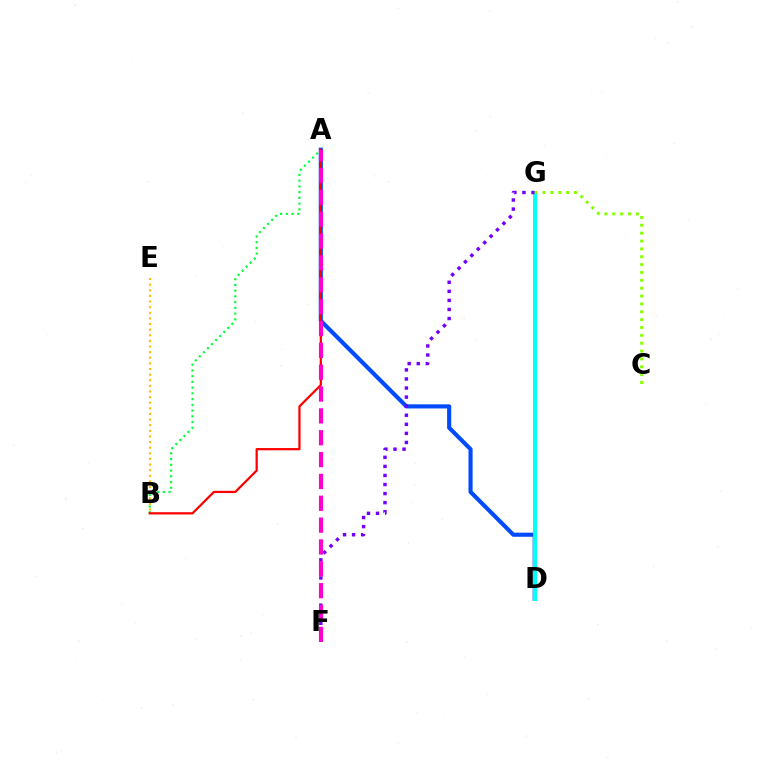{('A', 'D'): [{'color': '#004bff', 'line_style': 'solid', 'thickness': 2.96}], ('A', 'B'): [{'color': '#00ff39', 'line_style': 'dotted', 'thickness': 1.56}, {'color': '#ff0000', 'line_style': 'solid', 'thickness': 1.61}], ('D', 'G'): [{'color': '#00fff6', 'line_style': 'solid', 'thickness': 2.85}], ('F', 'G'): [{'color': '#7200ff', 'line_style': 'dotted', 'thickness': 2.46}], ('C', 'G'): [{'color': '#84ff00', 'line_style': 'dotted', 'thickness': 2.14}], ('B', 'E'): [{'color': '#ffbd00', 'line_style': 'dotted', 'thickness': 1.53}], ('A', 'F'): [{'color': '#ff00cf', 'line_style': 'dashed', 'thickness': 2.97}]}